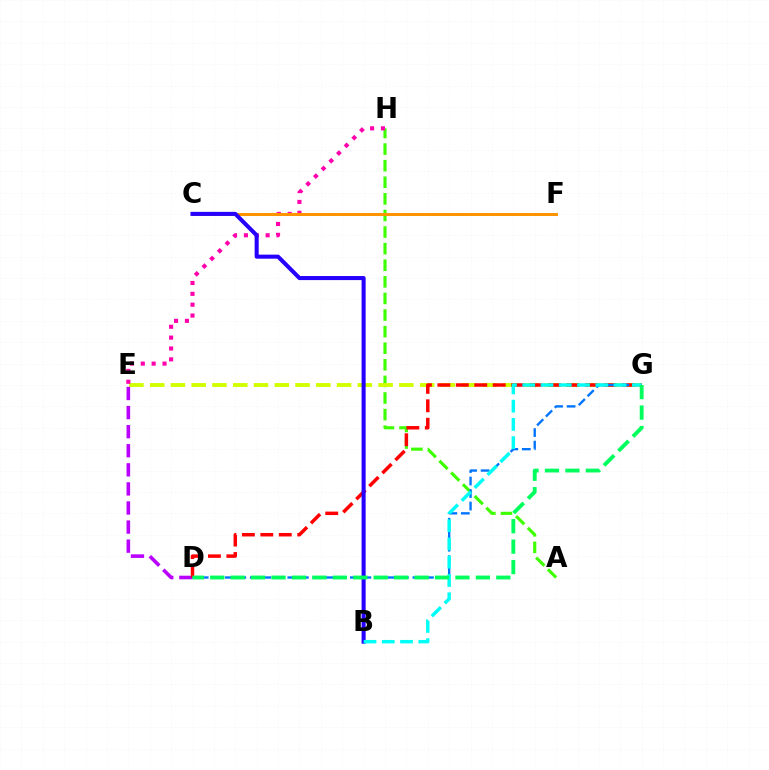{('A', 'H'): [{'color': '#3dff00', 'line_style': 'dashed', 'thickness': 2.25}], ('E', 'G'): [{'color': '#d1ff00', 'line_style': 'dashed', 'thickness': 2.82}], ('D', 'E'): [{'color': '#b900ff', 'line_style': 'dashed', 'thickness': 2.59}], ('E', 'H'): [{'color': '#ff00ac', 'line_style': 'dotted', 'thickness': 2.95}], ('C', 'F'): [{'color': '#ff9400', 'line_style': 'solid', 'thickness': 2.15}], ('D', 'G'): [{'color': '#ff0000', 'line_style': 'dashed', 'thickness': 2.51}, {'color': '#0074ff', 'line_style': 'dashed', 'thickness': 1.7}, {'color': '#00ff5c', 'line_style': 'dashed', 'thickness': 2.78}], ('B', 'C'): [{'color': '#2500ff', 'line_style': 'solid', 'thickness': 2.92}], ('B', 'G'): [{'color': '#00fff6', 'line_style': 'dashed', 'thickness': 2.48}]}